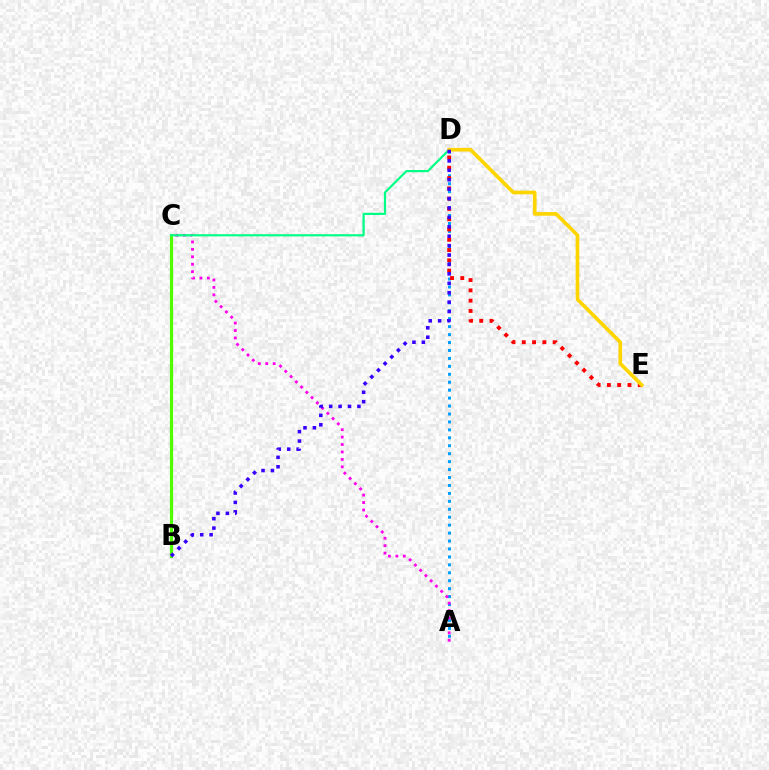{('A', 'D'): [{'color': '#009eff', 'line_style': 'dotted', 'thickness': 2.16}], ('D', 'E'): [{'color': '#ff0000', 'line_style': 'dotted', 'thickness': 2.79}, {'color': '#ffd500', 'line_style': 'solid', 'thickness': 2.63}], ('A', 'C'): [{'color': '#ff00ed', 'line_style': 'dotted', 'thickness': 2.02}], ('B', 'C'): [{'color': '#4fff00', 'line_style': 'solid', 'thickness': 2.26}], ('C', 'D'): [{'color': '#00ff86', 'line_style': 'solid', 'thickness': 1.59}], ('B', 'D'): [{'color': '#3700ff', 'line_style': 'dotted', 'thickness': 2.56}]}